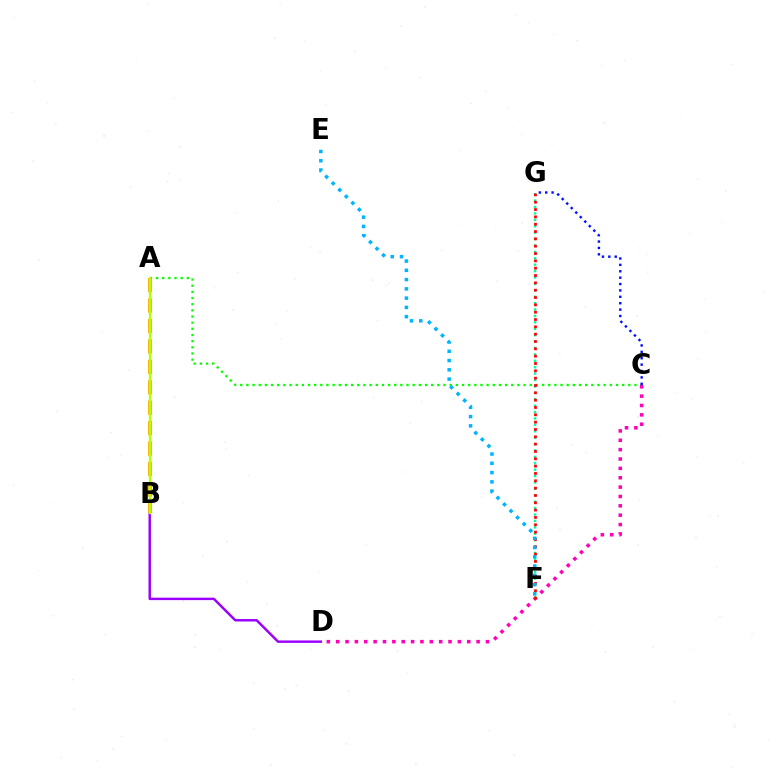{('A', 'C'): [{'color': '#08ff00', 'line_style': 'dotted', 'thickness': 1.67}], ('C', 'D'): [{'color': '#ff00bd', 'line_style': 'dotted', 'thickness': 2.54}], ('F', 'G'): [{'color': '#00ff9d', 'line_style': 'dotted', 'thickness': 1.74}, {'color': '#ff0000', 'line_style': 'dotted', 'thickness': 1.99}], ('B', 'D'): [{'color': '#9b00ff', 'line_style': 'solid', 'thickness': 1.76}], ('A', 'B'): [{'color': '#ffa500', 'line_style': 'dashed', 'thickness': 2.78}, {'color': '#b3ff00', 'line_style': 'solid', 'thickness': 1.68}], ('C', 'G'): [{'color': '#0010ff', 'line_style': 'dotted', 'thickness': 1.74}], ('E', 'F'): [{'color': '#00b5ff', 'line_style': 'dotted', 'thickness': 2.52}]}